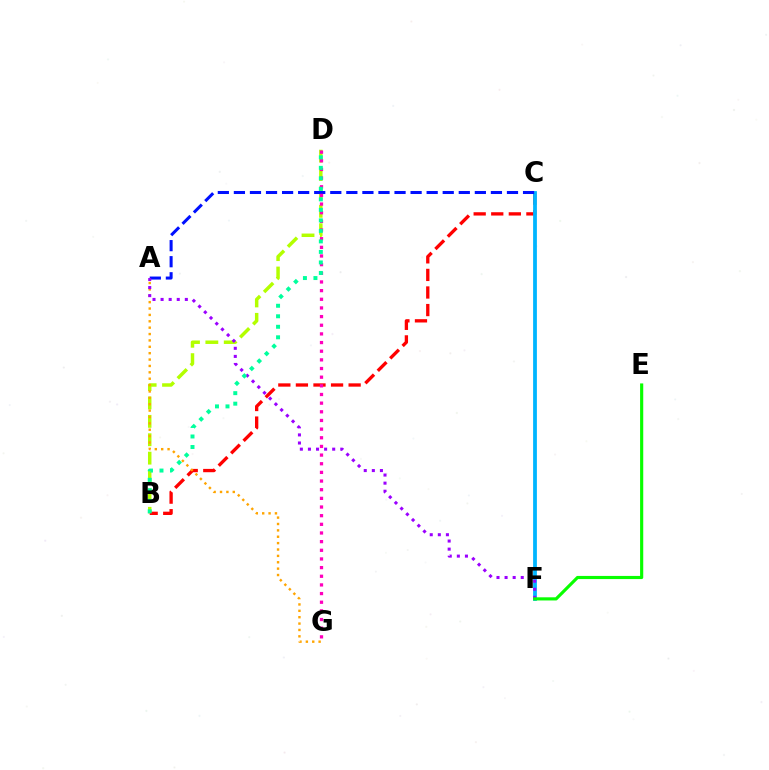{('B', 'D'): [{'color': '#b3ff00', 'line_style': 'dashed', 'thickness': 2.5}, {'color': '#00ff9d', 'line_style': 'dotted', 'thickness': 2.86}], ('B', 'C'): [{'color': '#ff0000', 'line_style': 'dashed', 'thickness': 2.39}], ('C', 'F'): [{'color': '#00b5ff', 'line_style': 'solid', 'thickness': 2.72}], ('A', 'C'): [{'color': '#0010ff', 'line_style': 'dashed', 'thickness': 2.18}], ('D', 'G'): [{'color': '#ff00bd', 'line_style': 'dotted', 'thickness': 2.35}], ('A', 'G'): [{'color': '#ffa500', 'line_style': 'dotted', 'thickness': 1.73}], ('A', 'F'): [{'color': '#9b00ff', 'line_style': 'dotted', 'thickness': 2.2}], ('E', 'F'): [{'color': '#08ff00', 'line_style': 'solid', 'thickness': 2.27}]}